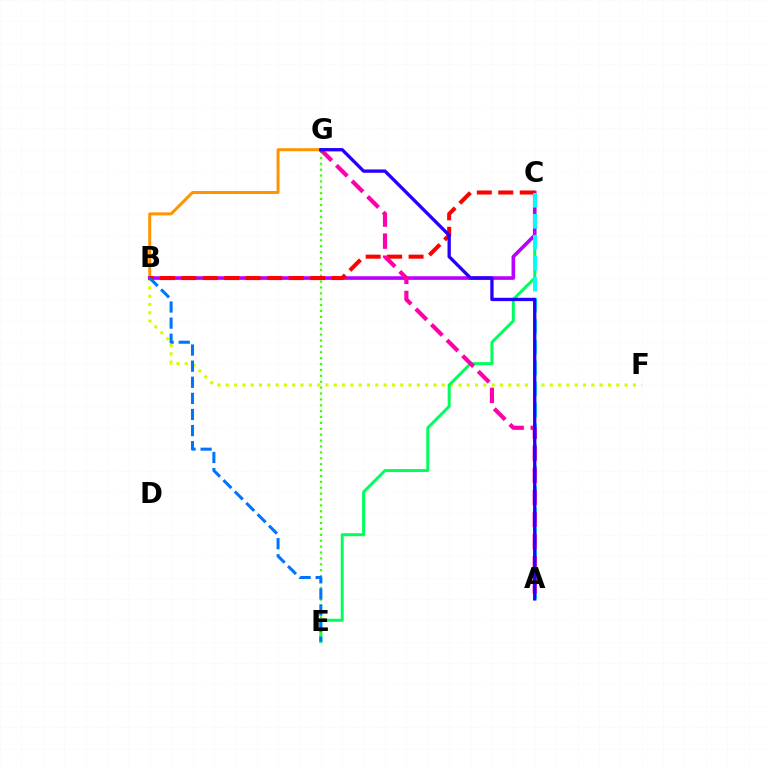{('B', 'F'): [{'color': '#d1ff00', 'line_style': 'dotted', 'thickness': 2.26}], ('B', 'G'): [{'color': '#ff9400', 'line_style': 'solid', 'thickness': 2.16}], ('C', 'E'): [{'color': '#00ff5c', 'line_style': 'solid', 'thickness': 2.16}], ('B', 'C'): [{'color': '#b900ff', 'line_style': 'solid', 'thickness': 2.6}, {'color': '#ff0000', 'line_style': 'dashed', 'thickness': 2.92}], ('E', 'G'): [{'color': '#3dff00', 'line_style': 'dotted', 'thickness': 1.6}], ('A', 'C'): [{'color': '#00fff6', 'line_style': 'dashed', 'thickness': 2.85}], ('A', 'G'): [{'color': '#ff00ac', 'line_style': 'dashed', 'thickness': 3.0}, {'color': '#2500ff', 'line_style': 'solid', 'thickness': 2.39}], ('B', 'E'): [{'color': '#0074ff', 'line_style': 'dashed', 'thickness': 2.19}]}